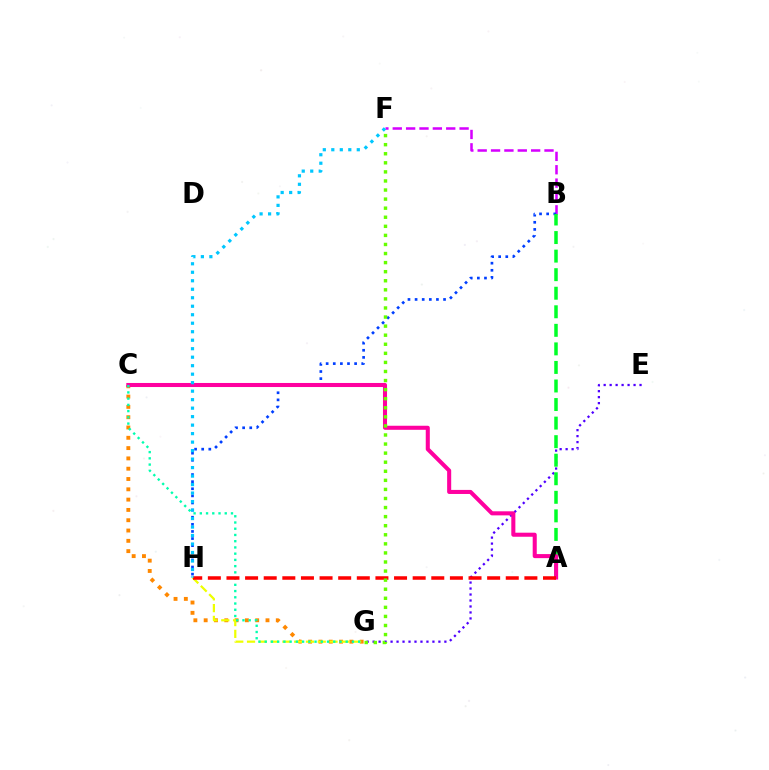{('B', 'F'): [{'color': '#d600ff', 'line_style': 'dashed', 'thickness': 1.82}], ('E', 'G'): [{'color': '#4f00ff', 'line_style': 'dotted', 'thickness': 1.62}], ('B', 'H'): [{'color': '#003fff', 'line_style': 'dotted', 'thickness': 1.93}], ('C', 'G'): [{'color': '#ff8800', 'line_style': 'dotted', 'thickness': 2.8}, {'color': '#00ffaf', 'line_style': 'dotted', 'thickness': 1.69}], ('A', 'B'): [{'color': '#00ff27', 'line_style': 'dashed', 'thickness': 2.52}], ('G', 'H'): [{'color': '#eeff00', 'line_style': 'dashed', 'thickness': 1.6}], ('A', 'C'): [{'color': '#ff00a0', 'line_style': 'solid', 'thickness': 2.92}], ('A', 'H'): [{'color': '#ff0000', 'line_style': 'dashed', 'thickness': 2.53}], ('F', 'H'): [{'color': '#00c7ff', 'line_style': 'dotted', 'thickness': 2.31}], ('F', 'G'): [{'color': '#66ff00', 'line_style': 'dotted', 'thickness': 2.46}]}